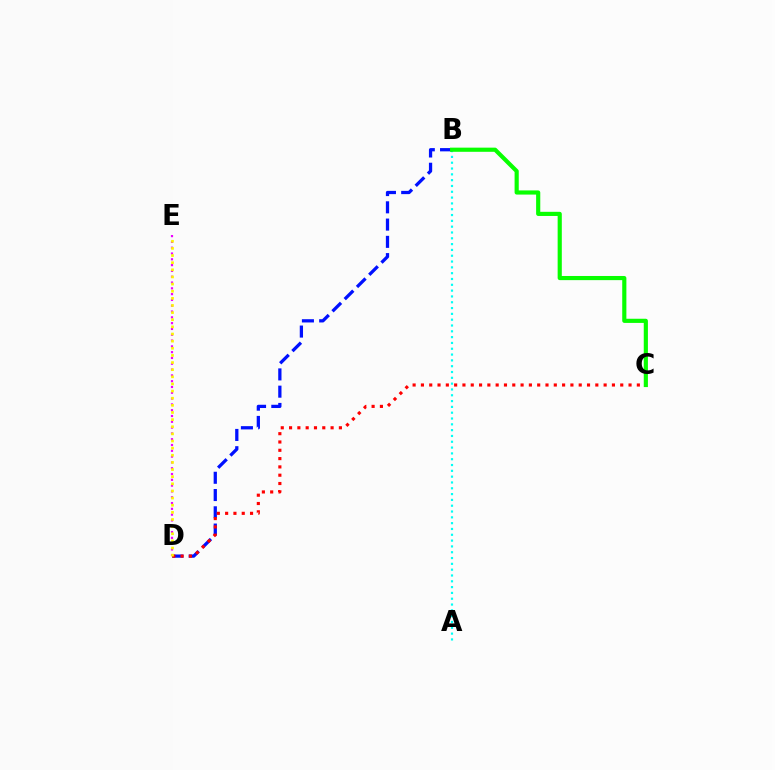{('A', 'B'): [{'color': '#00fff6', 'line_style': 'dotted', 'thickness': 1.58}], ('B', 'D'): [{'color': '#0010ff', 'line_style': 'dashed', 'thickness': 2.35}], ('C', 'D'): [{'color': '#ff0000', 'line_style': 'dotted', 'thickness': 2.26}], ('D', 'E'): [{'color': '#ee00ff', 'line_style': 'dotted', 'thickness': 1.58}, {'color': '#fcf500', 'line_style': 'dotted', 'thickness': 1.94}], ('B', 'C'): [{'color': '#08ff00', 'line_style': 'solid', 'thickness': 2.99}]}